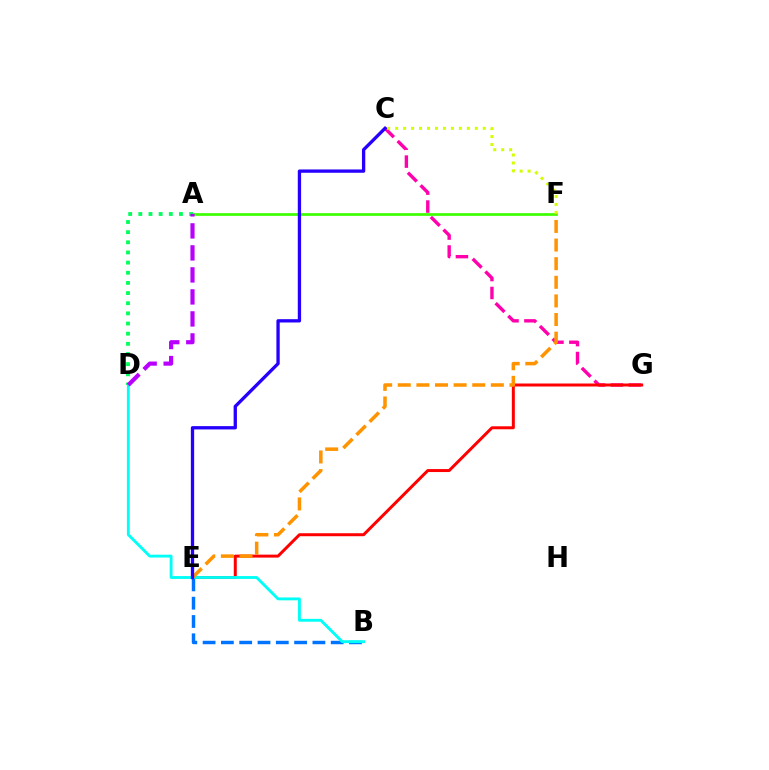{('A', 'F'): [{'color': '#3dff00', 'line_style': 'solid', 'thickness': 1.95}], ('C', 'G'): [{'color': '#ff00ac', 'line_style': 'dashed', 'thickness': 2.44}], ('E', 'G'): [{'color': '#ff0000', 'line_style': 'solid', 'thickness': 2.15}], ('B', 'E'): [{'color': '#0074ff', 'line_style': 'dashed', 'thickness': 2.49}], ('B', 'D'): [{'color': '#00fff6', 'line_style': 'solid', 'thickness': 2.06}], ('A', 'D'): [{'color': '#00ff5c', 'line_style': 'dotted', 'thickness': 2.76}, {'color': '#b900ff', 'line_style': 'dashed', 'thickness': 2.99}], ('E', 'F'): [{'color': '#ff9400', 'line_style': 'dashed', 'thickness': 2.53}], ('C', 'E'): [{'color': '#2500ff', 'line_style': 'solid', 'thickness': 2.38}], ('C', 'F'): [{'color': '#d1ff00', 'line_style': 'dotted', 'thickness': 2.16}]}